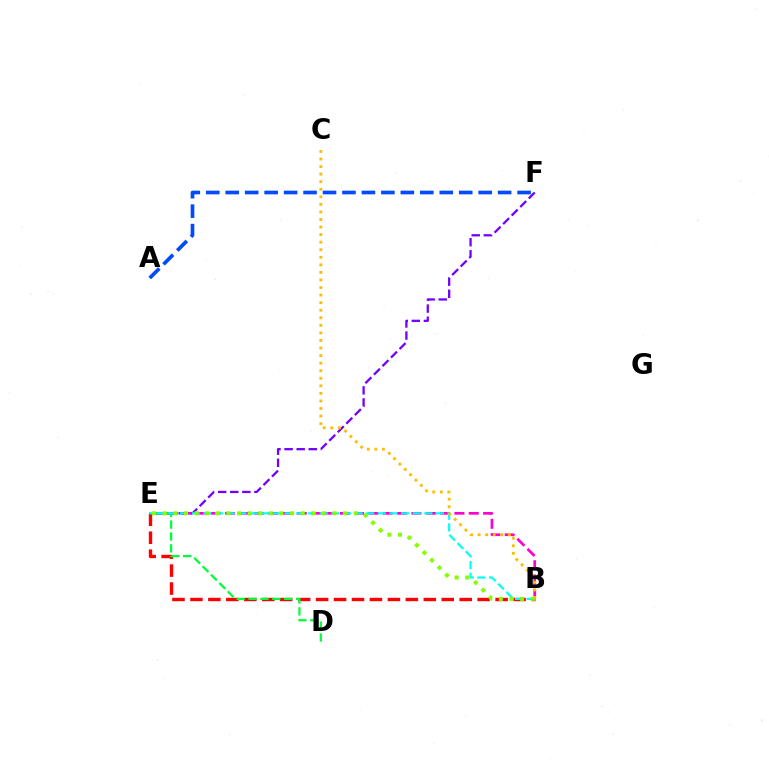{('B', 'E'): [{'color': '#ff00cf', 'line_style': 'dashed', 'thickness': 1.95}, {'color': '#ff0000', 'line_style': 'dashed', 'thickness': 2.44}, {'color': '#00fff6', 'line_style': 'dashed', 'thickness': 1.58}, {'color': '#84ff00', 'line_style': 'dotted', 'thickness': 2.88}], ('A', 'F'): [{'color': '#004bff', 'line_style': 'dashed', 'thickness': 2.64}], ('E', 'F'): [{'color': '#7200ff', 'line_style': 'dashed', 'thickness': 1.64}], ('D', 'E'): [{'color': '#00ff39', 'line_style': 'dashed', 'thickness': 1.61}], ('B', 'C'): [{'color': '#ffbd00', 'line_style': 'dotted', 'thickness': 2.05}]}